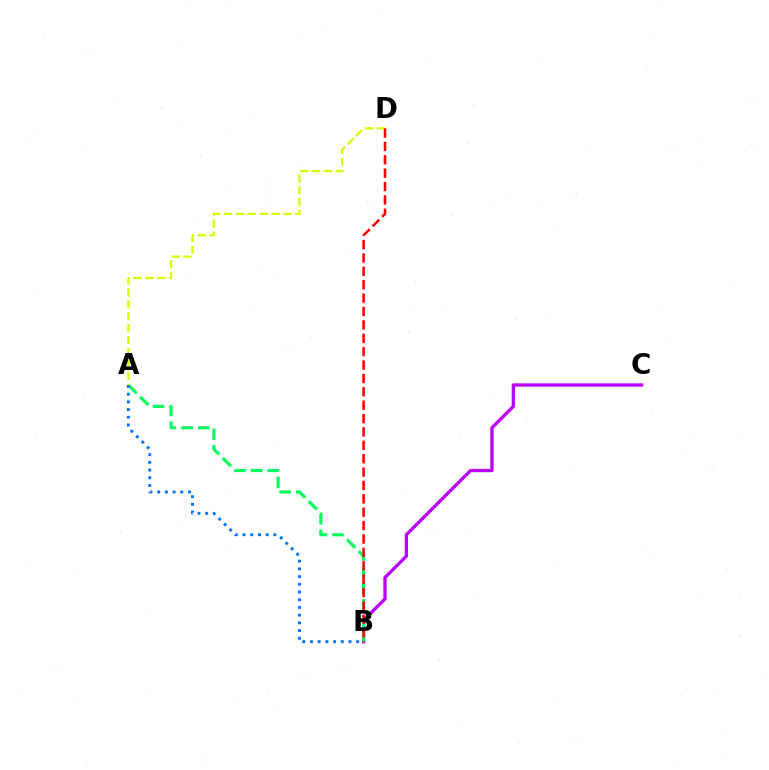{('B', 'C'): [{'color': '#b900ff', 'line_style': 'solid', 'thickness': 2.36}], ('A', 'B'): [{'color': '#00ff5c', 'line_style': 'dashed', 'thickness': 2.26}, {'color': '#0074ff', 'line_style': 'dotted', 'thickness': 2.09}], ('A', 'D'): [{'color': '#d1ff00', 'line_style': 'dashed', 'thickness': 1.62}], ('B', 'D'): [{'color': '#ff0000', 'line_style': 'dashed', 'thickness': 1.82}]}